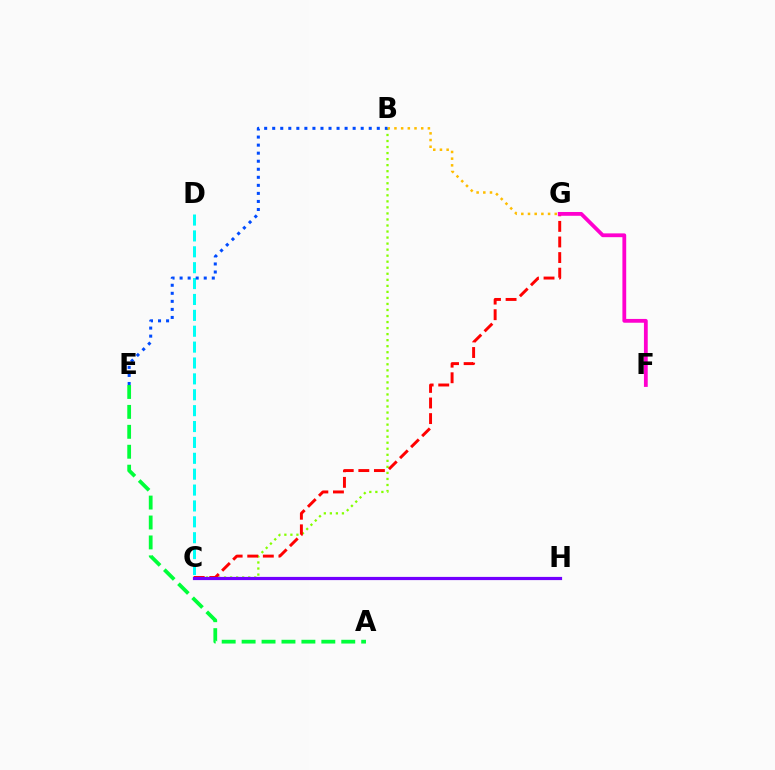{('B', 'C'): [{'color': '#84ff00', 'line_style': 'dotted', 'thickness': 1.64}], ('C', 'G'): [{'color': '#ff0000', 'line_style': 'dashed', 'thickness': 2.12}], ('A', 'E'): [{'color': '#00ff39', 'line_style': 'dashed', 'thickness': 2.71}], ('C', 'H'): [{'color': '#7200ff', 'line_style': 'solid', 'thickness': 2.3}], ('B', 'G'): [{'color': '#ffbd00', 'line_style': 'dotted', 'thickness': 1.82}], ('C', 'D'): [{'color': '#00fff6', 'line_style': 'dashed', 'thickness': 2.16}], ('F', 'G'): [{'color': '#ff00cf', 'line_style': 'solid', 'thickness': 2.73}], ('B', 'E'): [{'color': '#004bff', 'line_style': 'dotted', 'thickness': 2.19}]}